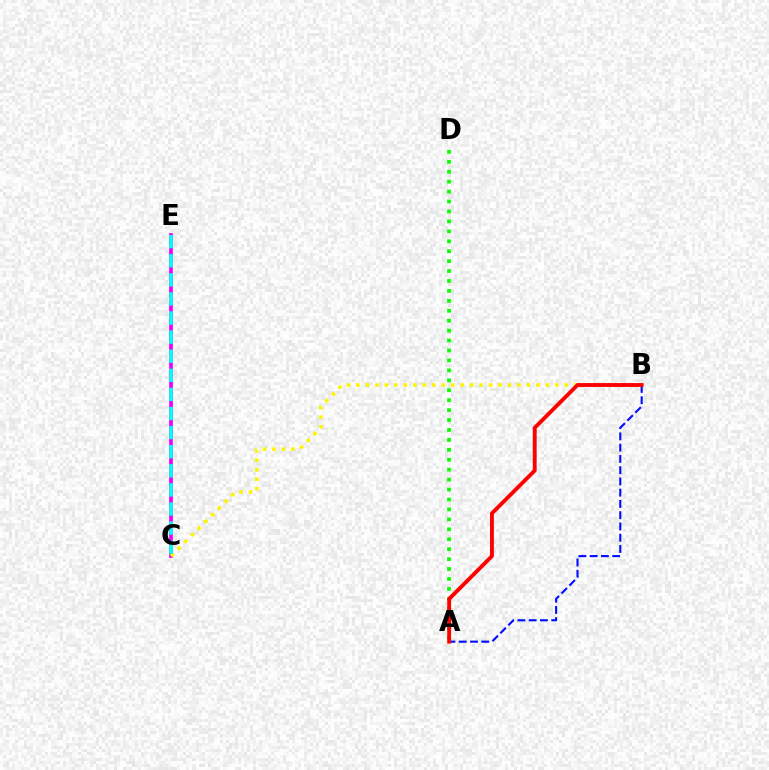{('A', 'D'): [{'color': '#08ff00', 'line_style': 'dotted', 'thickness': 2.7}], ('C', 'E'): [{'color': '#ee00ff', 'line_style': 'solid', 'thickness': 2.65}, {'color': '#00fff6', 'line_style': 'dashed', 'thickness': 2.59}], ('B', 'C'): [{'color': '#fcf500', 'line_style': 'dotted', 'thickness': 2.57}], ('A', 'B'): [{'color': '#0010ff', 'line_style': 'dashed', 'thickness': 1.53}, {'color': '#ff0000', 'line_style': 'solid', 'thickness': 2.78}]}